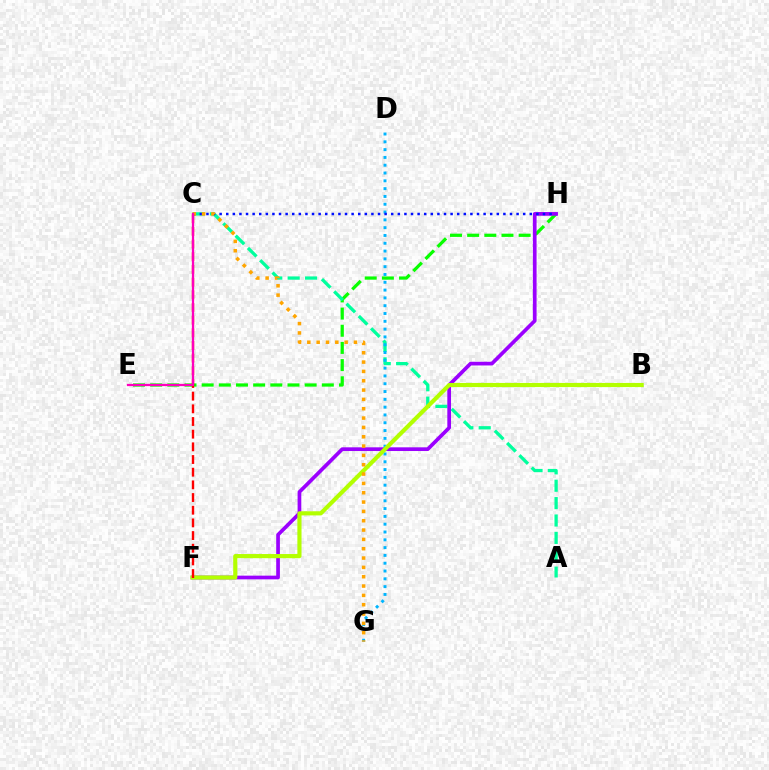{('E', 'H'): [{'color': '#08ff00', 'line_style': 'dashed', 'thickness': 2.33}], ('A', 'C'): [{'color': '#00ff9d', 'line_style': 'dashed', 'thickness': 2.36}], ('F', 'H'): [{'color': '#9b00ff', 'line_style': 'solid', 'thickness': 2.66}], ('D', 'G'): [{'color': '#00b5ff', 'line_style': 'dotted', 'thickness': 2.12}], ('C', 'H'): [{'color': '#0010ff', 'line_style': 'dotted', 'thickness': 1.79}], ('B', 'F'): [{'color': '#b3ff00', 'line_style': 'solid', 'thickness': 2.98}], ('C', 'G'): [{'color': '#ffa500', 'line_style': 'dotted', 'thickness': 2.54}], ('C', 'F'): [{'color': '#ff0000', 'line_style': 'dashed', 'thickness': 1.72}], ('C', 'E'): [{'color': '#ff00bd', 'line_style': 'solid', 'thickness': 1.62}]}